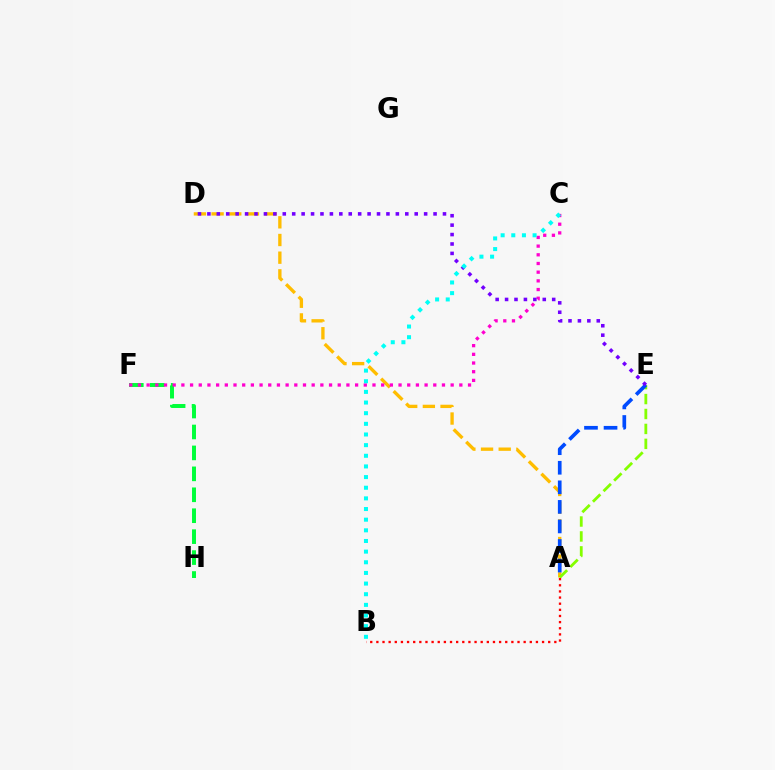{('A', 'D'): [{'color': '#ffbd00', 'line_style': 'dashed', 'thickness': 2.4}], ('A', 'E'): [{'color': '#84ff00', 'line_style': 'dashed', 'thickness': 2.03}, {'color': '#004bff', 'line_style': 'dashed', 'thickness': 2.66}], ('F', 'H'): [{'color': '#00ff39', 'line_style': 'dashed', 'thickness': 2.84}], ('A', 'B'): [{'color': '#ff0000', 'line_style': 'dotted', 'thickness': 1.67}], ('C', 'F'): [{'color': '#ff00cf', 'line_style': 'dotted', 'thickness': 2.36}], ('D', 'E'): [{'color': '#7200ff', 'line_style': 'dotted', 'thickness': 2.56}], ('B', 'C'): [{'color': '#00fff6', 'line_style': 'dotted', 'thickness': 2.89}]}